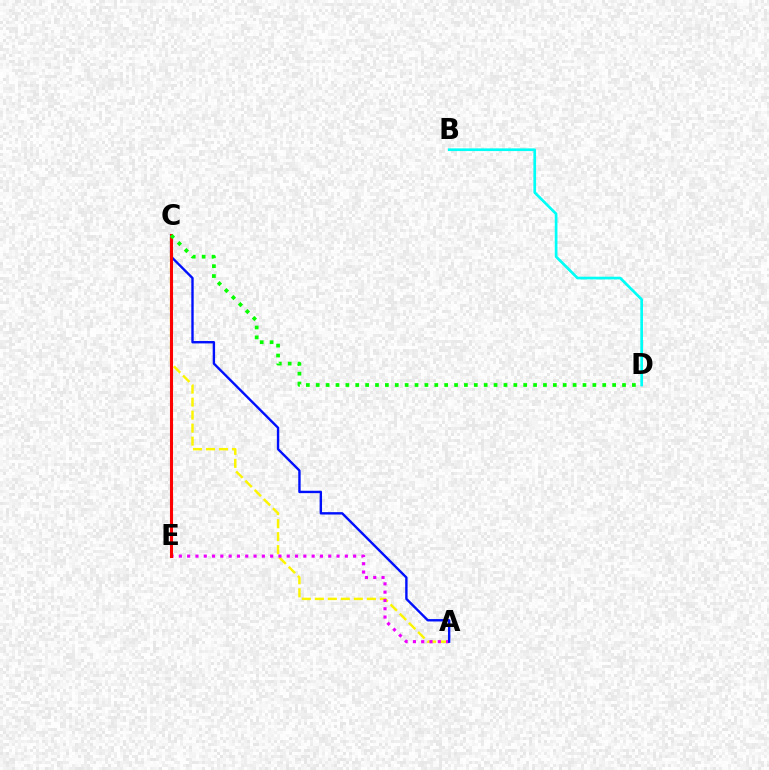{('A', 'C'): [{'color': '#fcf500', 'line_style': 'dashed', 'thickness': 1.77}, {'color': '#0010ff', 'line_style': 'solid', 'thickness': 1.72}], ('A', 'E'): [{'color': '#ee00ff', 'line_style': 'dotted', 'thickness': 2.25}], ('B', 'D'): [{'color': '#00fff6', 'line_style': 'solid', 'thickness': 1.94}], ('C', 'E'): [{'color': '#ff0000', 'line_style': 'solid', 'thickness': 2.22}], ('C', 'D'): [{'color': '#08ff00', 'line_style': 'dotted', 'thickness': 2.68}]}